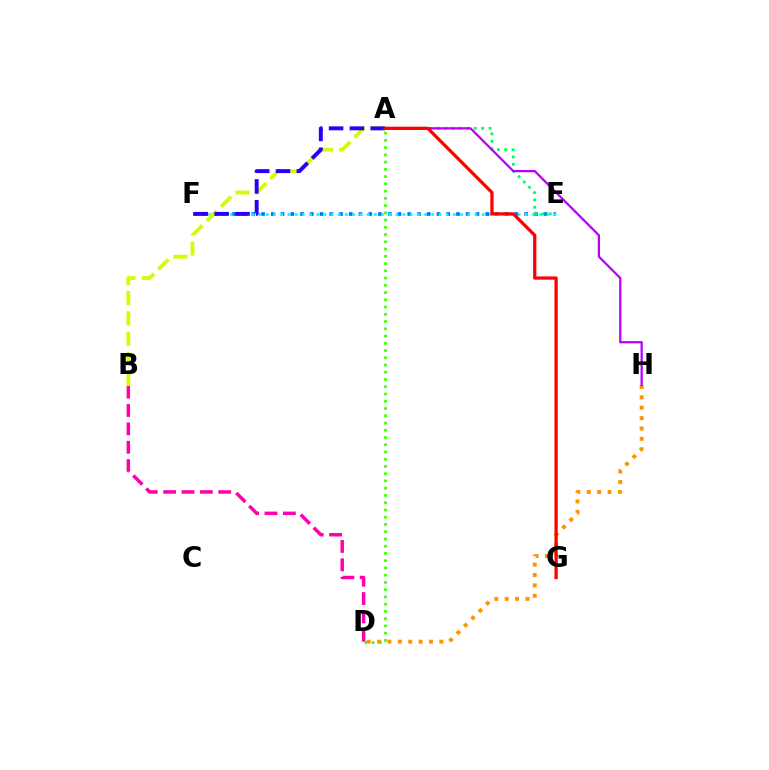{('E', 'F'): [{'color': '#0074ff', 'line_style': 'dotted', 'thickness': 2.65}, {'color': '#00fff6', 'line_style': 'dotted', 'thickness': 1.95}], ('D', 'H'): [{'color': '#ff9400', 'line_style': 'dotted', 'thickness': 2.82}], ('A', 'E'): [{'color': '#00ff5c', 'line_style': 'dotted', 'thickness': 2.01}], ('A', 'H'): [{'color': '#b900ff', 'line_style': 'solid', 'thickness': 1.62}], ('A', 'D'): [{'color': '#3dff00', 'line_style': 'dotted', 'thickness': 1.97}], ('A', 'B'): [{'color': '#d1ff00', 'line_style': 'dashed', 'thickness': 2.75}], ('A', 'F'): [{'color': '#2500ff', 'line_style': 'dashed', 'thickness': 2.83}], ('B', 'D'): [{'color': '#ff00ac', 'line_style': 'dashed', 'thickness': 2.5}], ('A', 'G'): [{'color': '#ff0000', 'line_style': 'solid', 'thickness': 2.34}]}